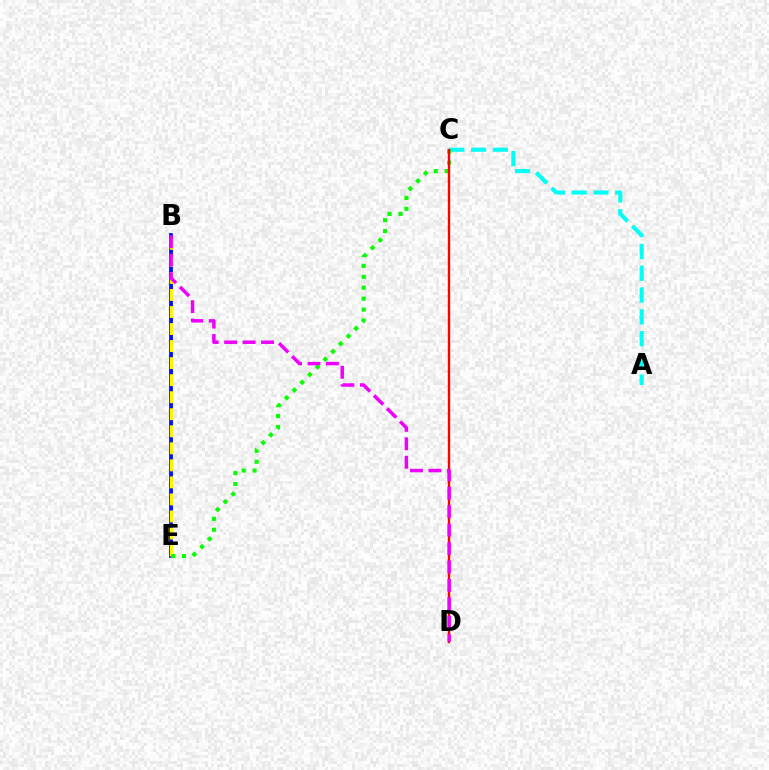{('A', 'C'): [{'color': '#00fff6', 'line_style': 'dashed', 'thickness': 2.96}], ('B', 'E'): [{'color': '#0010ff', 'line_style': 'solid', 'thickness': 2.73}, {'color': '#fcf500', 'line_style': 'dashed', 'thickness': 2.31}], ('C', 'E'): [{'color': '#08ff00', 'line_style': 'dotted', 'thickness': 2.97}], ('C', 'D'): [{'color': '#ff0000', 'line_style': 'solid', 'thickness': 1.71}], ('B', 'D'): [{'color': '#ee00ff', 'line_style': 'dashed', 'thickness': 2.5}]}